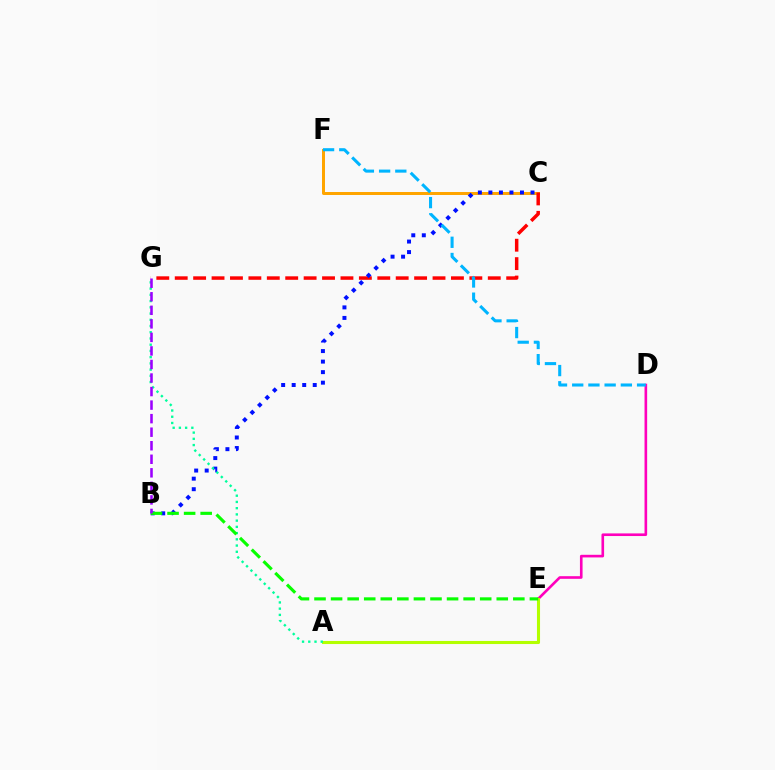{('C', 'F'): [{'color': '#ffa500', 'line_style': 'solid', 'thickness': 2.15}], ('D', 'E'): [{'color': '#ff00bd', 'line_style': 'solid', 'thickness': 1.89}], ('A', 'E'): [{'color': '#b3ff00', 'line_style': 'solid', 'thickness': 2.21}], ('C', 'G'): [{'color': '#ff0000', 'line_style': 'dashed', 'thickness': 2.5}], ('B', 'C'): [{'color': '#0010ff', 'line_style': 'dotted', 'thickness': 2.86}], ('A', 'G'): [{'color': '#00ff9d', 'line_style': 'dotted', 'thickness': 1.69}], ('B', 'E'): [{'color': '#08ff00', 'line_style': 'dashed', 'thickness': 2.25}], ('B', 'G'): [{'color': '#9b00ff', 'line_style': 'dashed', 'thickness': 1.84}], ('D', 'F'): [{'color': '#00b5ff', 'line_style': 'dashed', 'thickness': 2.2}]}